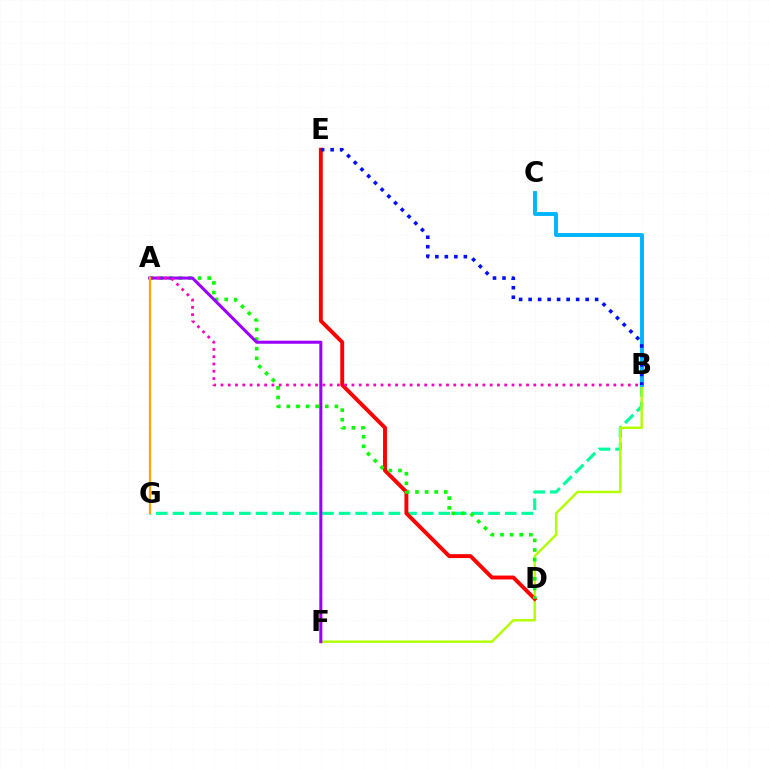{('B', 'G'): [{'color': '#00ff9d', 'line_style': 'dashed', 'thickness': 2.26}], ('B', 'F'): [{'color': '#b3ff00', 'line_style': 'solid', 'thickness': 1.75}], ('D', 'E'): [{'color': '#ff0000', 'line_style': 'solid', 'thickness': 2.81}], ('B', 'C'): [{'color': '#00b5ff', 'line_style': 'solid', 'thickness': 2.8}], ('A', 'D'): [{'color': '#08ff00', 'line_style': 'dotted', 'thickness': 2.61}], ('B', 'E'): [{'color': '#0010ff', 'line_style': 'dotted', 'thickness': 2.58}], ('A', 'F'): [{'color': '#9b00ff', 'line_style': 'solid', 'thickness': 2.19}], ('A', 'B'): [{'color': '#ff00bd', 'line_style': 'dotted', 'thickness': 1.98}], ('A', 'G'): [{'color': '#ffa500', 'line_style': 'solid', 'thickness': 1.6}]}